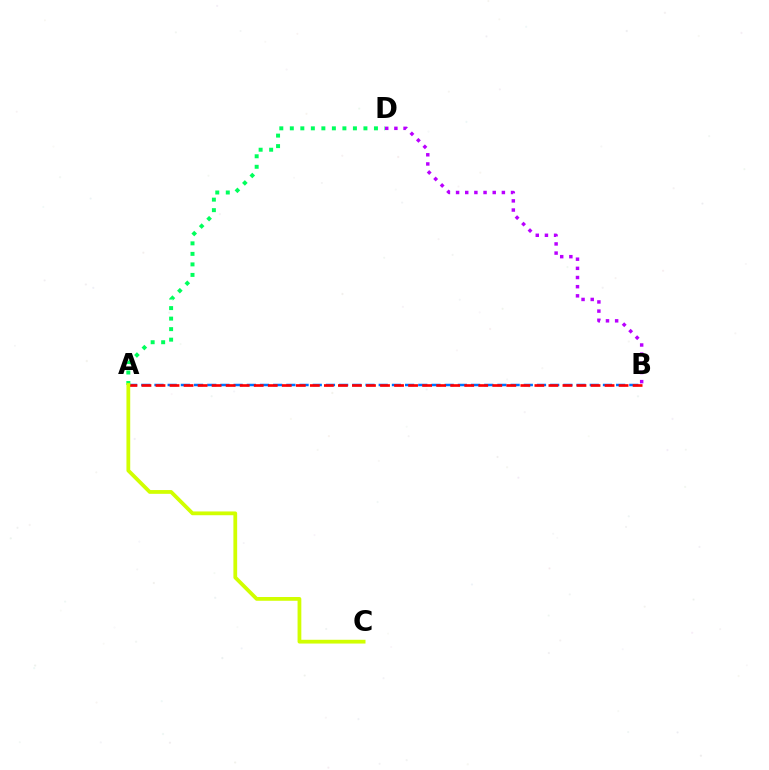{('A', 'B'): [{'color': '#0074ff', 'line_style': 'dashed', 'thickness': 1.79}, {'color': '#ff0000', 'line_style': 'dashed', 'thickness': 1.91}], ('A', 'D'): [{'color': '#00ff5c', 'line_style': 'dotted', 'thickness': 2.86}], ('B', 'D'): [{'color': '#b900ff', 'line_style': 'dotted', 'thickness': 2.49}], ('A', 'C'): [{'color': '#d1ff00', 'line_style': 'solid', 'thickness': 2.71}]}